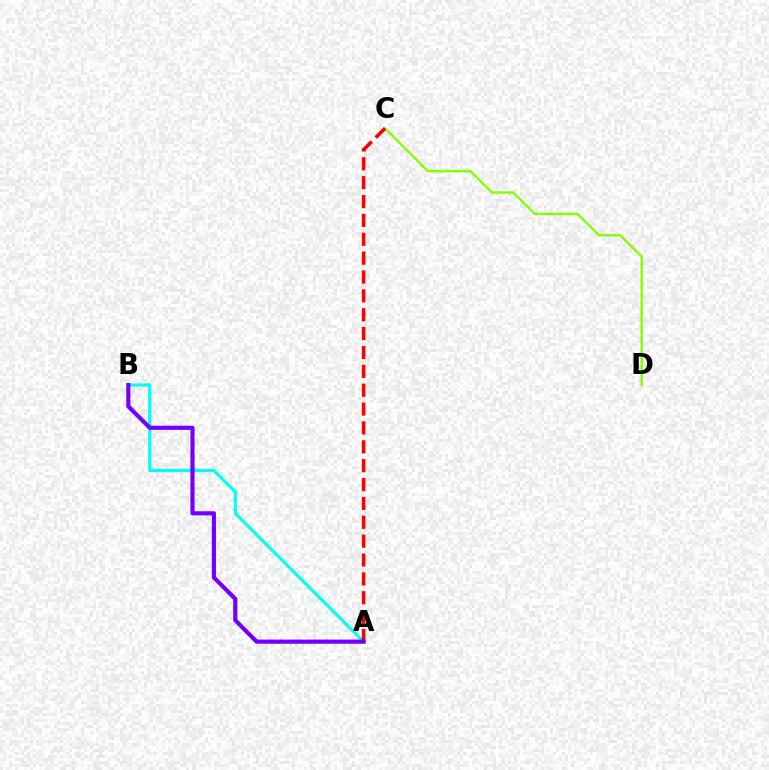{('C', 'D'): [{'color': '#84ff00', 'line_style': 'solid', 'thickness': 1.7}], ('A', 'B'): [{'color': '#00fff6', 'line_style': 'solid', 'thickness': 2.29}, {'color': '#7200ff', 'line_style': 'solid', 'thickness': 2.99}], ('A', 'C'): [{'color': '#ff0000', 'line_style': 'dashed', 'thickness': 2.56}]}